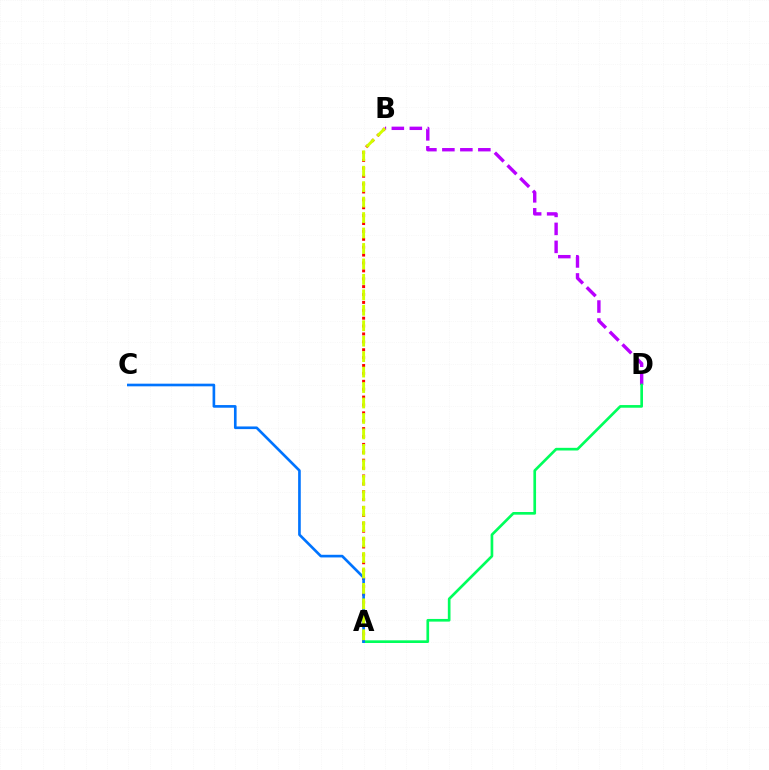{('A', 'B'): [{'color': '#ff0000', 'line_style': 'dotted', 'thickness': 2.14}, {'color': '#d1ff00', 'line_style': 'dashed', 'thickness': 2.1}], ('B', 'D'): [{'color': '#b900ff', 'line_style': 'dashed', 'thickness': 2.44}], ('A', 'D'): [{'color': '#00ff5c', 'line_style': 'solid', 'thickness': 1.92}], ('A', 'C'): [{'color': '#0074ff', 'line_style': 'solid', 'thickness': 1.91}]}